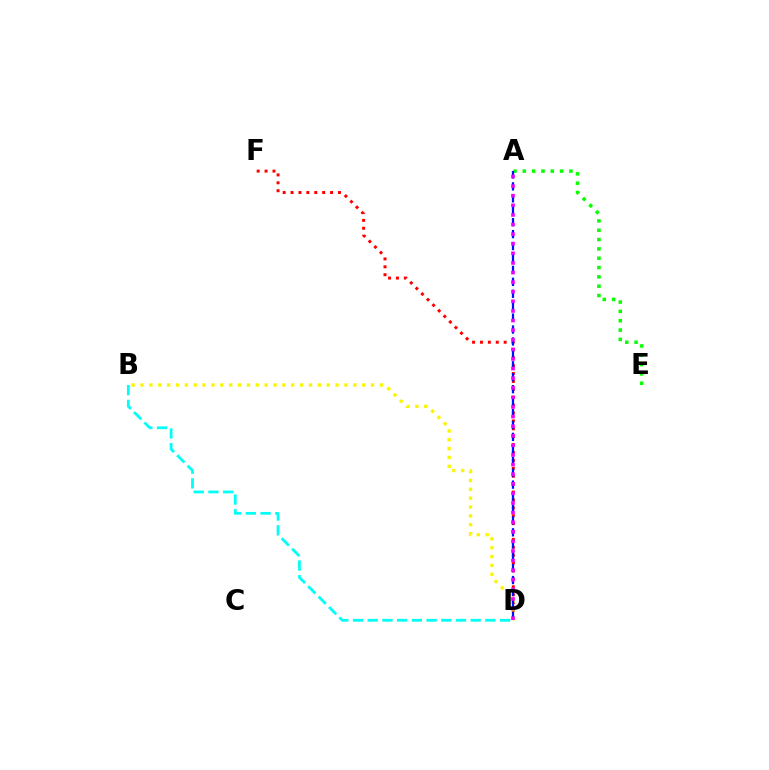{('D', 'F'): [{'color': '#ff0000', 'line_style': 'dotted', 'thickness': 2.15}], ('A', 'E'): [{'color': '#08ff00', 'line_style': 'dotted', 'thickness': 2.53}], ('B', 'D'): [{'color': '#fcf500', 'line_style': 'dotted', 'thickness': 2.41}, {'color': '#00fff6', 'line_style': 'dashed', 'thickness': 2.0}], ('A', 'D'): [{'color': '#0010ff', 'line_style': 'dashed', 'thickness': 1.62}, {'color': '#ee00ff', 'line_style': 'dotted', 'thickness': 2.61}]}